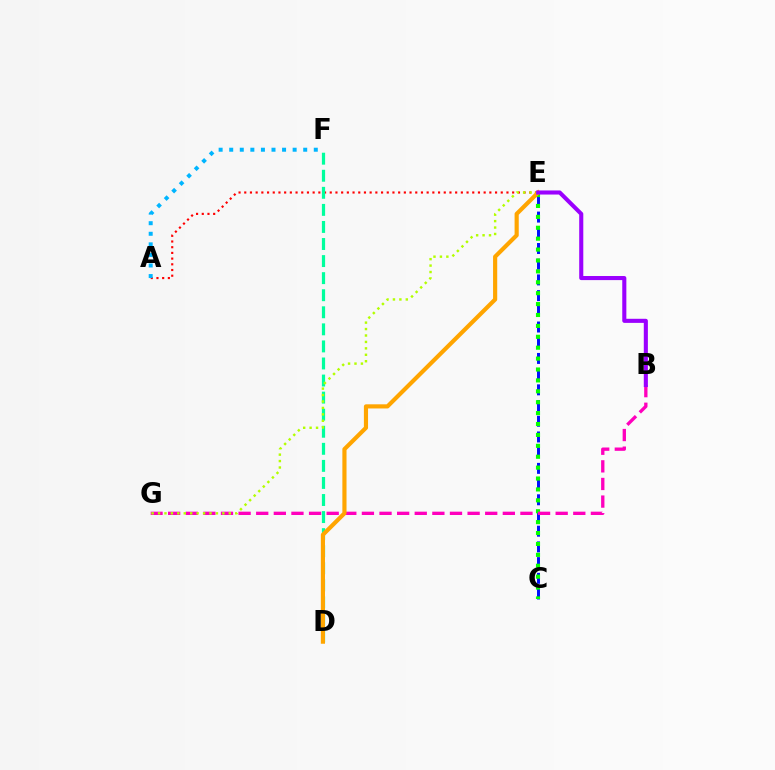{('C', 'E'): [{'color': '#0010ff', 'line_style': 'dashed', 'thickness': 2.13}, {'color': '#08ff00', 'line_style': 'dotted', 'thickness': 2.96}], ('A', 'E'): [{'color': '#ff0000', 'line_style': 'dotted', 'thickness': 1.55}], ('B', 'G'): [{'color': '#ff00bd', 'line_style': 'dashed', 'thickness': 2.39}], ('D', 'F'): [{'color': '#00ff9d', 'line_style': 'dashed', 'thickness': 2.32}], ('D', 'E'): [{'color': '#ffa500', 'line_style': 'solid', 'thickness': 2.99}], ('A', 'F'): [{'color': '#00b5ff', 'line_style': 'dotted', 'thickness': 2.87}], ('E', 'G'): [{'color': '#b3ff00', 'line_style': 'dotted', 'thickness': 1.75}], ('B', 'E'): [{'color': '#9b00ff', 'line_style': 'solid', 'thickness': 2.94}]}